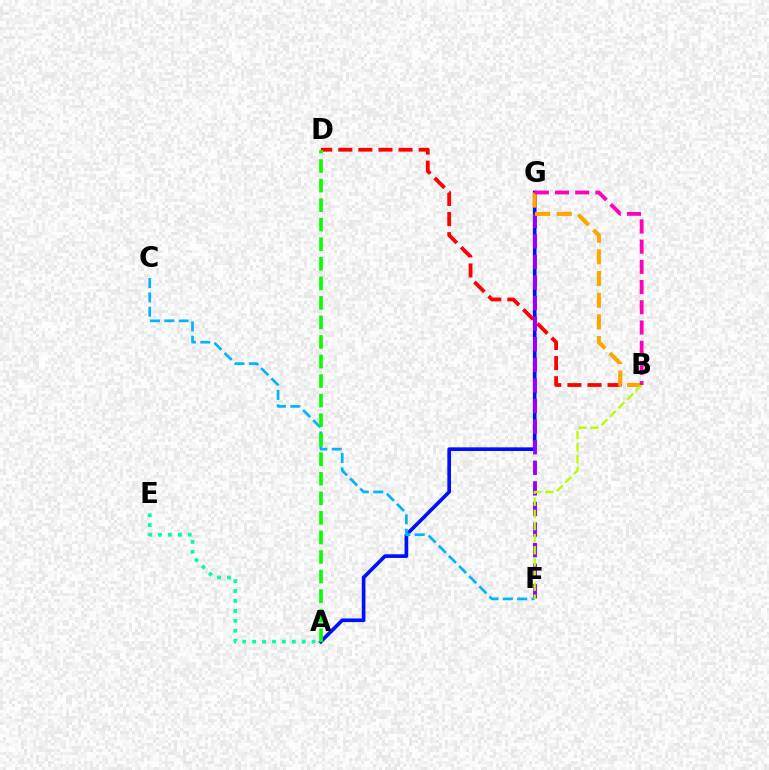{('A', 'G'): [{'color': '#0010ff', 'line_style': 'solid', 'thickness': 2.63}], ('B', 'D'): [{'color': '#ff0000', 'line_style': 'dashed', 'thickness': 2.73}], ('A', 'E'): [{'color': '#00ff9d', 'line_style': 'dotted', 'thickness': 2.7}], ('F', 'G'): [{'color': '#9b00ff', 'line_style': 'dashed', 'thickness': 2.8}], ('C', 'F'): [{'color': '#00b5ff', 'line_style': 'dashed', 'thickness': 1.95}], ('B', 'G'): [{'color': '#ffa500', 'line_style': 'dashed', 'thickness': 2.95}, {'color': '#ff00bd', 'line_style': 'dashed', 'thickness': 2.75}], ('B', 'F'): [{'color': '#b3ff00', 'line_style': 'dashed', 'thickness': 1.65}], ('A', 'D'): [{'color': '#08ff00', 'line_style': 'dashed', 'thickness': 2.66}]}